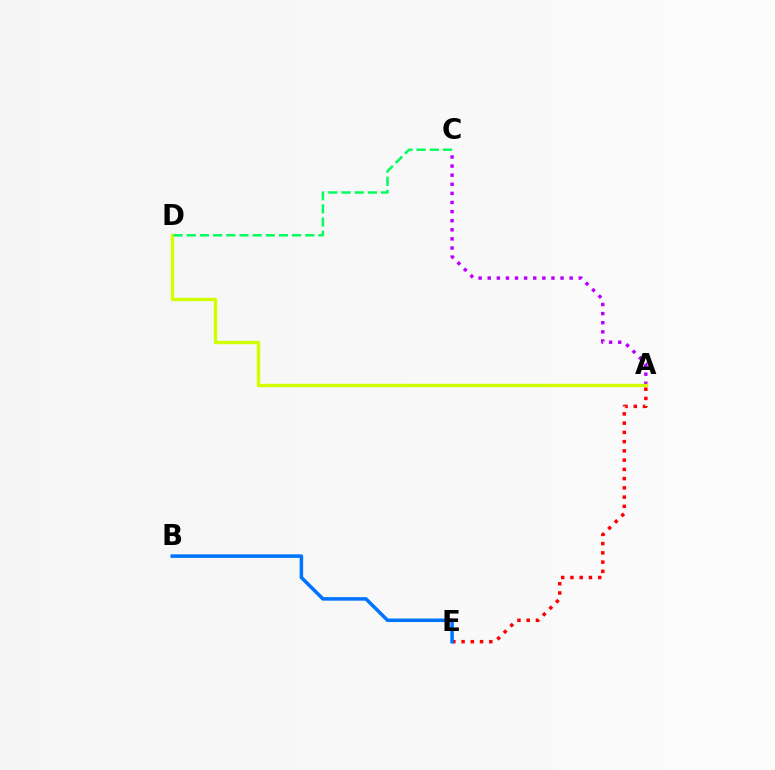{('A', 'C'): [{'color': '#b900ff', 'line_style': 'dotted', 'thickness': 2.47}], ('A', 'D'): [{'color': '#d1ff00', 'line_style': 'solid', 'thickness': 2.44}], ('C', 'D'): [{'color': '#00ff5c', 'line_style': 'dashed', 'thickness': 1.79}], ('A', 'E'): [{'color': '#ff0000', 'line_style': 'dotted', 'thickness': 2.51}], ('B', 'E'): [{'color': '#0074ff', 'line_style': 'solid', 'thickness': 2.54}]}